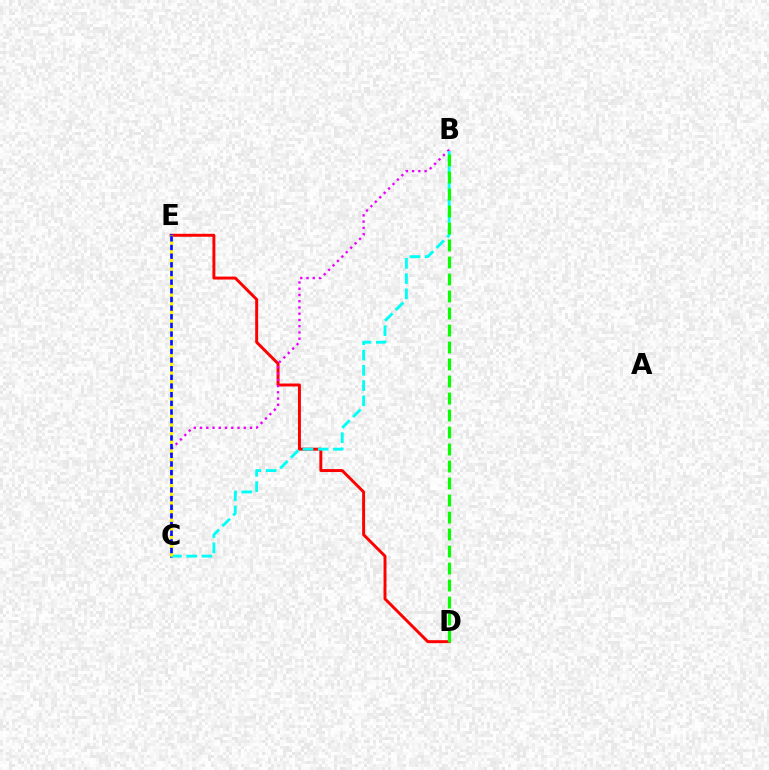{('D', 'E'): [{'color': '#ff0000', 'line_style': 'solid', 'thickness': 2.12}], ('B', 'C'): [{'color': '#ee00ff', 'line_style': 'dotted', 'thickness': 1.7}, {'color': '#00fff6', 'line_style': 'dashed', 'thickness': 2.07}], ('C', 'E'): [{'color': '#0010ff', 'line_style': 'solid', 'thickness': 1.92}, {'color': '#fcf500', 'line_style': 'dotted', 'thickness': 2.35}], ('B', 'D'): [{'color': '#08ff00', 'line_style': 'dashed', 'thickness': 2.31}]}